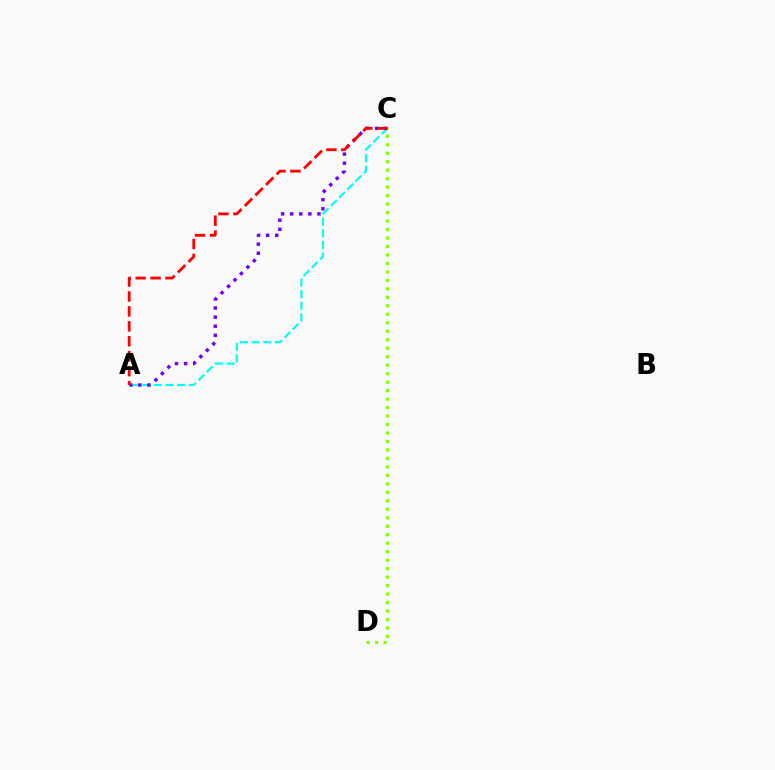{('A', 'C'): [{'color': '#00fff6', 'line_style': 'dashed', 'thickness': 1.58}, {'color': '#7200ff', 'line_style': 'dotted', 'thickness': 2.47}, {'color': '#ff0000', 'line_style': 'dashed', 'thickness': 2.03}], ('C', 'D'): [{'color': '#84ff00', 'line_style': 'dotted', 'thickness': 2.3}]}